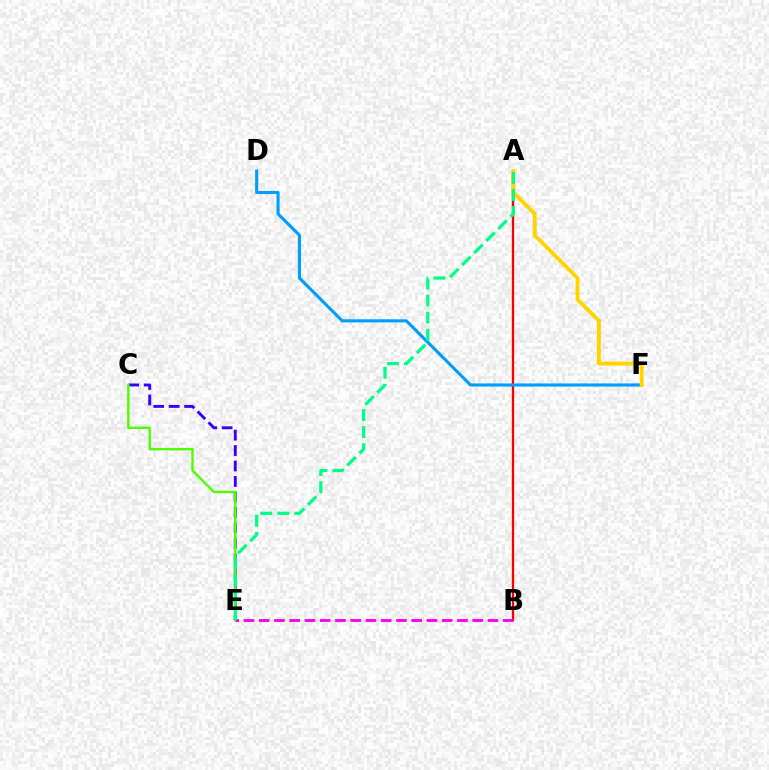{('C', 'E'): [{'color': '#3700ff', 'line_style': 'dashed', 'thickness': 2.1}, {'color': '#4fff00', 'line_style': 'solid', 'thickness': 1.75}], ('A', 'B'): [{'color': '#ff0000', 'line_style': 'solid', 'thickness': 1.65}], ('D', 'F'): [{'color': '#009eff', 'line_style': 'solid', 'thickness': 2.24}], ('A', 'F'): [{'color': '#ffd500', 'line_style': 'solid', 'thickness': 2.8}], ('B', 'E'): [{'color': '#ff00ed', 'line_style': 'dashed', 'thickness': 2.07}], ('A', 'E'): [{'color': '#00ff86', 'line_style': 'dashed', 'thickness': 2.32}]}